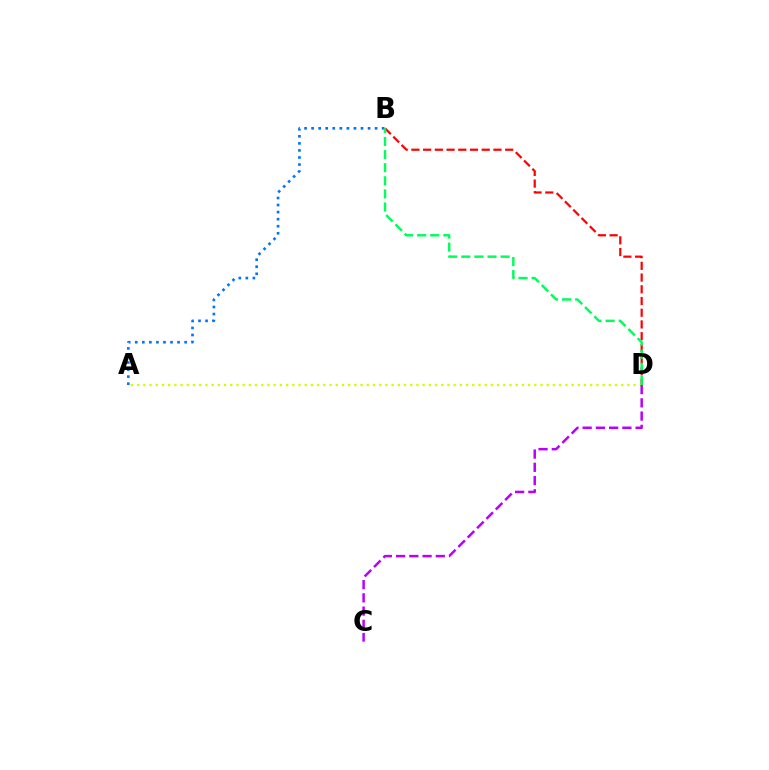{('B', 'D'): [{'color': '#ff0000', 'line_style': 'dashed', 'thickness': 1.59}, {'color': '#00ff5c', 'line_style': 'dashed', 'thickness': 1.78}], ('A', 'D'): [{'color': '#d1ff00', 'line_style': 'dotted', 'thickness': 1.69}], ('A', 'B'): [{'color': '#0074ff', 'line_style': 'dotted', 'thickness': 1.92}], ('C', 'D'): [{'color': '#b900ff', 'line_style': 'dashed', 'thickness': 1.8}]}